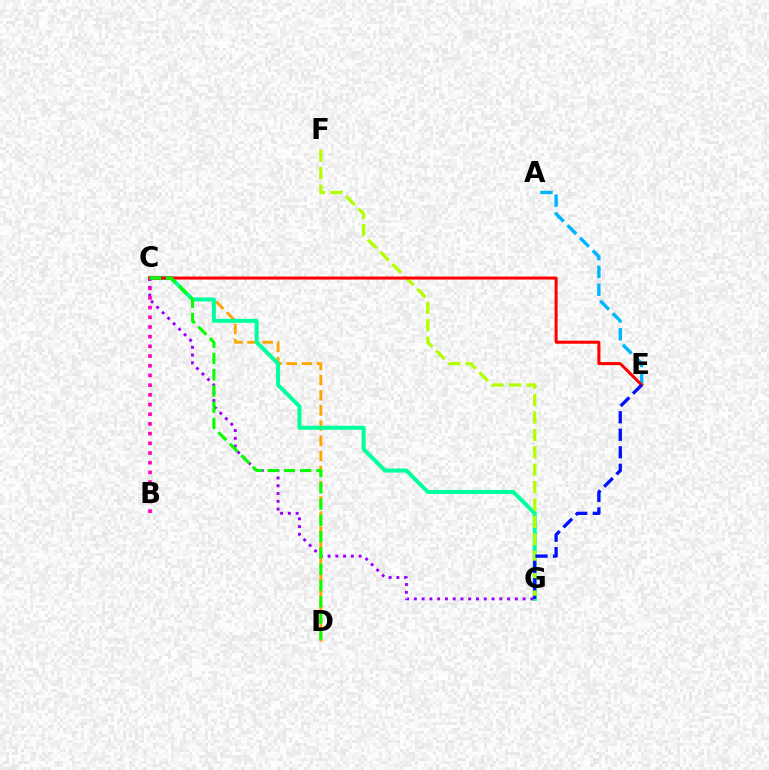{('C', 'D'): [{'color': '#ffa500', 'line_style': 'dashed', 'thickness': 2.06}, {'color': '#08ff00', 'line_style': 'dashed', 'thickness': 2.21}], ('A', 'E'): [{'color': '#00b5ff', 'line_style': 'dashed', 'thickness': 2.42}], ('C', 'G'): [{'color': '#00ff9d', 'line_style': 'solid', 'thickness': 2.87}, {'color': '#9b00ff', 'line_style': 'dotted', 'thickness': 2.11}], ('F', 'G'): [{'color': '#b3ff00', 'line_style': 'dashed', 'thickness': 2.36}], ('C', 'E'): [{'color': '#ff0000', 'line_style': 'solid', 'thickness': 2.18}], ('B', 'C'): [{'color': '#ff00bd', 'line_style': 'dotted', 'thickness': 2.63}], ('E', 'G'): [{'color': '#0010ff', 'line_style': 'dashed', 'thickness': 2.38}]}